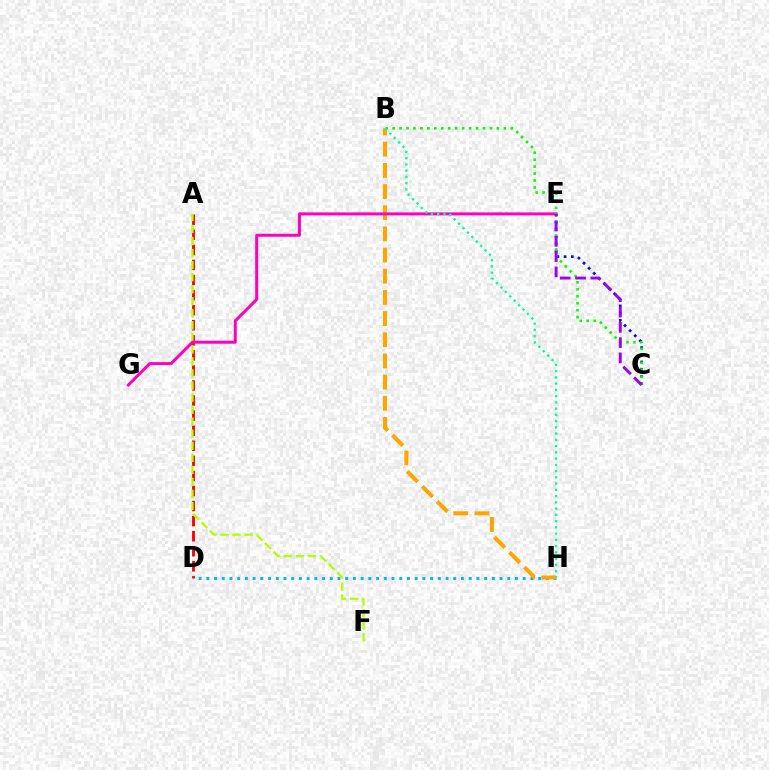{('A', 'D'): [{'color': '#ff0000', 'line_style': 'dashed', 'thickness': 2.05}], ('D', 'H'): [{'color': '#00b5ff', 'line_style': 'dotted', 'thickness': 2.1}], ('A', 'F'): [{'color': '#b3ff00', 'line_style': 'dashed', 'thickness': 1.64}], ('B', 'H'): [{'color': '#ffa500', 'line_style': 'dashed', 'thickness': 2.88}, {'color': '#00ff9d', 'line_style': 'dotted', 'thickness': 1.7}], ('C', 'E'): [{'color': '#0010ff', 'line_style': 'dotted', 'thickness': 1.96}, {'color': '#9b00ff', 'line_style': 'dashed', 'thickness': 2.08}], ('E', 'G'): [{'color': '#ff00bd', 'line_style': 'solid', 'thickness': 2.14}], ('B', 'C'): [{'color': '#08ff00', 'line_style': 'dotted', 'thickness': 1.89}]}